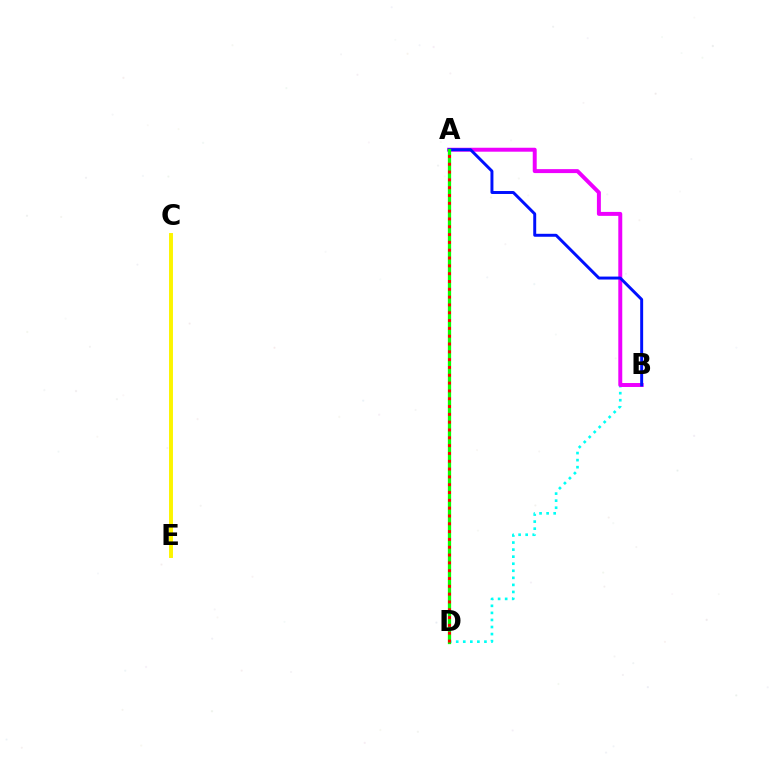{('B', 'D'): [{'color': '#00fff6', 'line_style': 'dotted', 'thickness': 1.92}], ('A', 'B'): [{'color': '#ee00ff', 'line_style': 'solid', 'thickness': 2.85}, {'color': '#0010ff', 'line_style': 'solid', 'thickness': 2.13}], ('A', 'D'): [{'color': '#08ff00', 'line_style': 'solid', 'thickness': 2.36}, {'color': '#ff0000', 'line_style': 'dotted', 'thickness': 2.12}], ('C', 'E'): [{'color': '#fcf500', 'line_style': 'solid', 'thickness': 2.83}]}